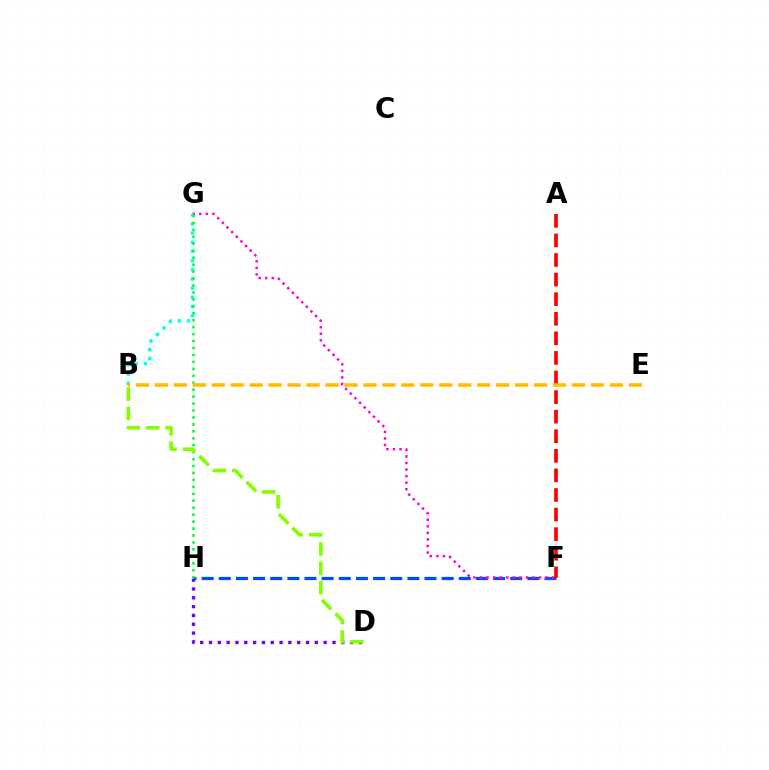{('F', 'H'): [{'color': '#004bff', 'line_style': 'dashed', 'thickness': 2.33}], ('D', 'H'): [{'color': '#7200ff', 'line_style': 'dotted', 'thickness': 2.4}], ('F', 'G'): [{'color': '#ff00cf', 'line_style': 'dotted', 'thickness': 1.78}], ('B', 'G'): [{'color': '#00fff6', 'line_style': 'dotted', 'thickness': 2.49}], ('A', 'F'): [{'color': '#ff0000', 'line_style': 'dashed', 'thickness': 2.66}], ('G', 'H'): [{'color': '#00ff39', 'line_style': 'dotted', 'thickness': 1.89}], ('B', 'D'): [{'color': '#84ff00', 'line_style': 'dashed', 'thickness': 2.63}], ('B', 'E'): [{'color': '#ffbd00', 'line_style': 'dashed', 'thickness': 2.58}]}